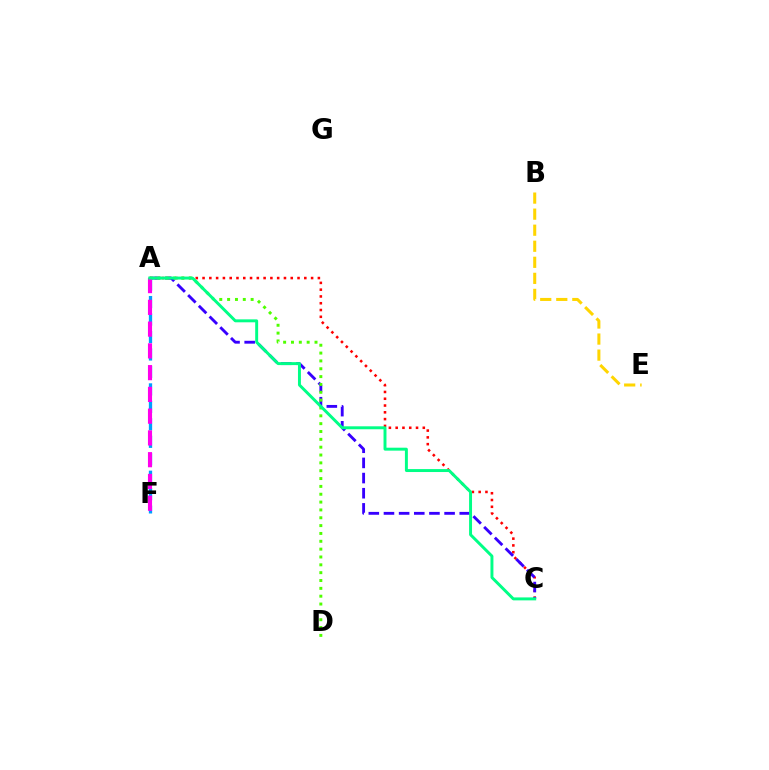{('A', 'C'): [{'color': '#ff0000', 'line_style': 'dotted', 'thickness': 1.84}, {'color': '#3700ff', 'line_style': 'dashed', 'thickness': 2.06}, {'color': '#00ff86', 'line_style': 'solid', 'thickness': 2.12}], ('A', 'F'): [{'color': '#009eff', 'line_style': 'dashed', 'thickness': 2.37}, {'color': '#ff00ed', 'line_style': 'dashed', 'thickness': 2.96}], ('A', 'D'): [{'color': '#4fff00', 'line_style': 'dotted', 'thickness': 2.13}], ('B', 'E'): [{'color': '#ffd500', 'line_style': 'dashed', 'thickness': 2.18}]}